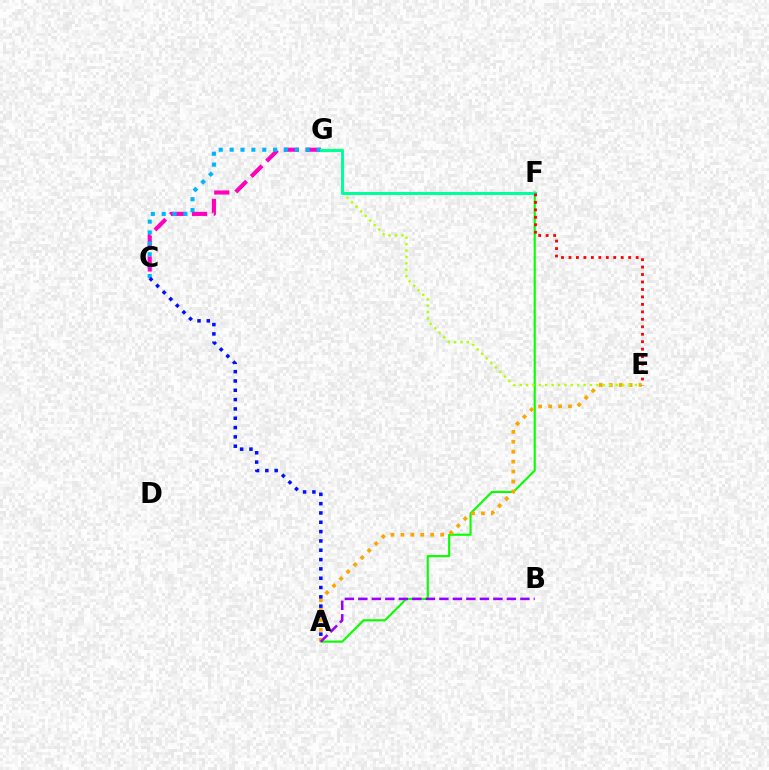{('A', 'F'): [{'color': '#08ff00', 'line_style': 'solid', 'thickness': 1.54}], ('C', 'G'): [{'color': '#ff00bd', 'line_style': 'dashed', 'thickness': 2.97}, {'color': '#00b5ff', 'line_style': 'dotted', 'thickness': 2.95}], ('A', 'E'): [{'color': '#ffa500', 'line_style': 'dotted', 'thickness': 2.7}], ('E', 'G'): [{'color': '#b3ff00', 'line_style': 'dotted', 'thickness': 1.74}], ('F', 'G'): [{'color': '#00ff9d', 'line_style': 'solid', 'thickness': 2.16}], ('A', 'B'): [{'color': '#9b00ff', 'line_style': 'dashed', 'thickness': 1.84}], ('E', 'F'): [{'color': '#ff0000', 'line_style': 'dotted', 'thickness': 2.03}], ('A', 'C'): [{'color': '#0010ff', 'line_style': 'dotted', 'thickness': 2.53}]}